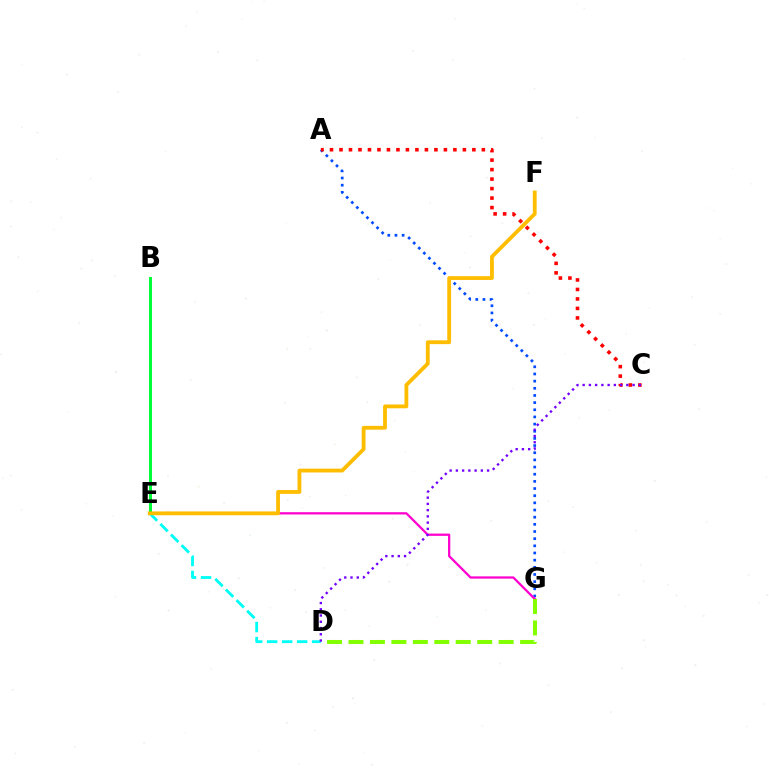{('B', 'E'): [{'color': '#00ff39', 'line_style': 'solid', 'thickness': 2.18}], ('A', 'G'): [{'color': '#004bff', 'line_style': 'dotted', 'thickness': 1.95}], ('D', 'E'): [{'color': '#00fff6', 'line_style': 'dashed', 'thickness': 2.04}], ('E', 'G'): [{'color': '#ff00cf', 'line_style': 'solid', 'thickness': 1.63}], ('E', 'F'): [{'color': '#ffbd00', 'line_style': 'solid', 'thickness': 2.75}], ('A', 'C'): [{'color': '#ff0000', 'line_style': 'dotted', 'thickness': 2.58}], ('D', 'G'): [{'color': '#84ff00', 'line_style': 'dashed', 'thickness': 2.91}], ('C', 'D'): [{'color': '#7200ff', 'line_style': 'dotted', 'thickness': 1.7}]}